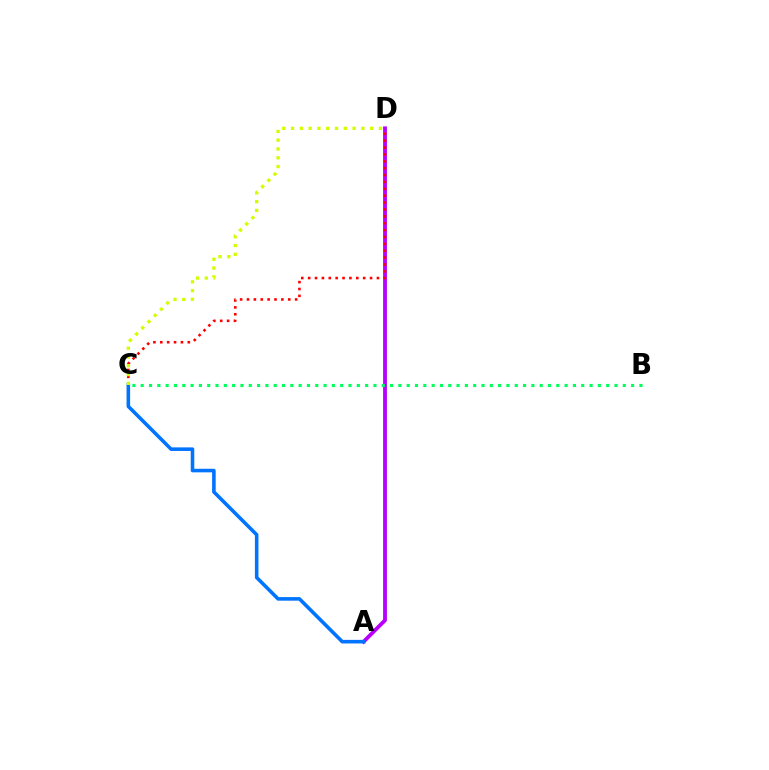{('A', 'D'): [{'color': '#b900ff', 'line_style': 'solid', 'thickness': 2.75}], ('A', 'C'): [{'color': '#0074ff', 'line_style': 'solid', 'thickness': 2.58}], ('C', 'D'): [{'color': '#ff0000', 'line_style': 'dotted', 'thickness': 1.87}, {'color': '#d1ff00', 'line_style': 'dotted', 'thickness': 2.39}], ('B', 'C'): [{'color': '#00ff5c', 'line_style': 'dotted', 'thickness': 2.26}]}